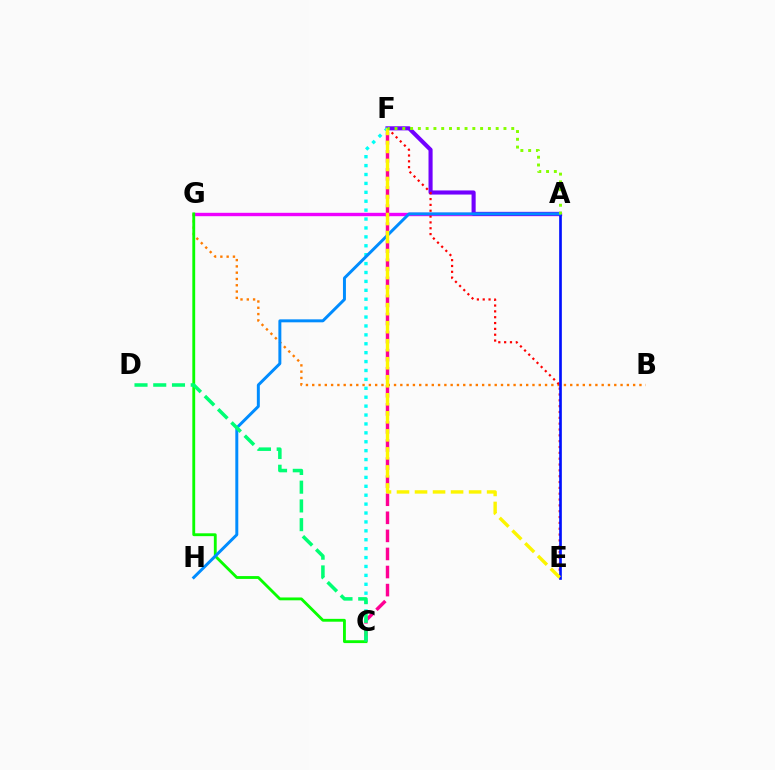{('A', 'G'): [{'color': '#ee00ff', 'line_style': 'solid', 'thickness': 2.43}], ('C', 'F'): [{'color': '#ff0094', 'line_style': 'dashed', 'thickness': 2.46}, {'color': '#00fff6', 'line_style': 'dotted', 'thickness': 2.42}], ('A', 'F'): [{'color': '#7200ff', 'line_style': 'solid', 'thickness': 2.95}, {'color': '#84ff00', 'line_style': 'dotted', 'thickness': 2.11}], ('B', 'G'): [{'color': '#ff7c00', 'line_style': 'dotted', 'thickness': 1.71}], ('C', 'G'): [{'color': '#08ff00', 'line_style': 'solid', 'thickness': 2.05}], ('E', 'F'): [{'color': '#ff0000', 'line_style': 'dotted', 'thickness': 1.59}, {'color': '#fcf500', 'line_style': 'dashed', 'thickness': 2.45}], ('A', 'E'): [{'color': '#0010ff', 'line_style': 'solid', 'thickness': 1.92}], ('A', 'H'): [{'color': '#008cff', 'line_style': 'solid', 'thickness': 2.13}], ('C', 'D'): [{'color': '#00ff74', 'line_style': 'dashed', 'thickness': 2.55}]}